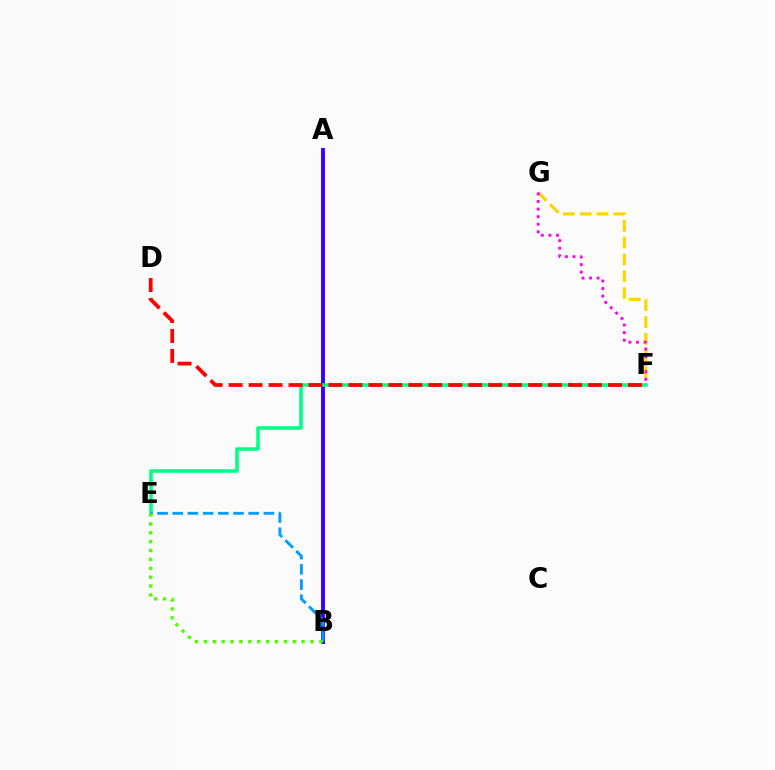{('F', 'G'): [{'color': '#ffd500', 'line_style': 'dashed', 'thickness': 2.29}, {'color': '#ff00ed', 'line_style': 'dotted', 'thickness': 2.06}], ('A', 'B'): [{'color': '#3700ff', 'line_style': 'solid', 'thickness': 2.82}], ('E', 'F'): [{'color': '#00ff86', 'line_style': 'solid', 'thickness': 2.53}], ('D', 'F'): [{'color': '#ff0000', 'line_style': 'dashed', 'thickness': 2.71}], ('B', 'E'): [{'color': '#009eff', 'line_style': 'dashed', 'thickness': 2.06}, {'color': '#4fff00', 'line_style': 'dotted', 'thickness': 2.41}]}